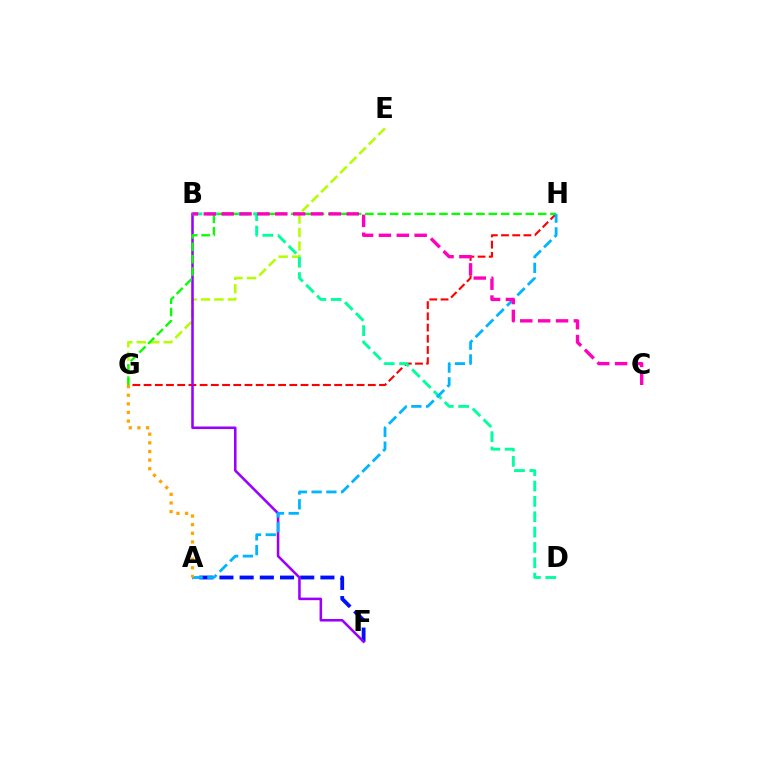{('A', 'F'): [{'color': '#0010ff', 'line_style': 'dashed', 'thickness': 2.74}], ('G', 'H'): [{'color': '#ff0000', 'line_style': 'dashed', 'thickness': 1.52}, {'color': '#08ff00', 'line_style': 'dashed', 'thickness': 1.68}], ('E', 'G'): [{'color': '#b3ff00', 'line_style': 'dashed', 'thickness': 1.83}], ('B', 'F'): [{'color': '#9b00ff', 'line_style': 'solid', 'thickness': 1.84}], ('B', 'D'): [{'color': '#00ff9d', 'line_style': 'dashed', 'thickness': 2.09}], ('A', 'H'): [{'color': '#00b5ff', 'line_style': 'dashed', 'thickness': 2.01}], ('B', 'C'): [{'color': '#ff00bd', 'line_style': 'dashed', 'thickness': 2.43}], ('A', 'G'): [{'color': '#ffa500', 'line_style': 'dotted', 'thickness': 2.34}]}